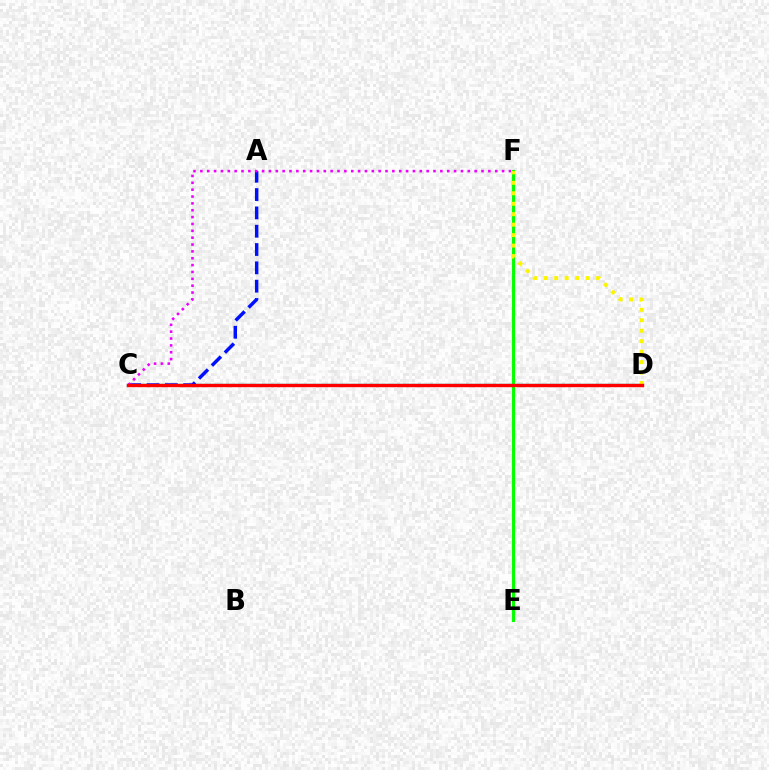{('C', 'D'): [{'color': '#00fff6', 'line_style': 'solid', 'thickness': 1.72}, {'color': '#ff0000', 'line_style': 'solid', 'thickness': 2.45}], ('A', 'C'): [{'color': '#0010ff', 'line_style': 'dashed', 'thickness': 2.49}], ('C', 'F'): [{'color': '#ee00ff', 'line_style': 'dotted', 'thickness': 1.86}], ('E', 'F'): [{'color': '#08ff00', 'line_style': 'solid', 'thickness': 2.25}], ('D', 'F'): [{'color': '#fcf500', 'line_style': 'dotted', 'thickness': 2.84}]}